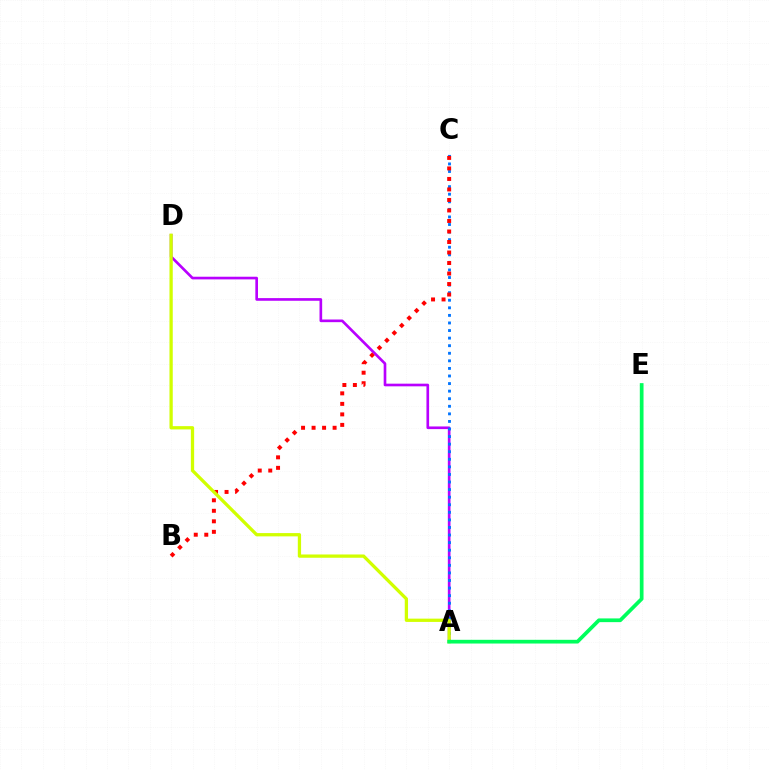{('A', 'D'): [{'color': '#b900ff', 'line_style': 'solid', 'thickness': 1.91}, {'color': '#d1ff00', 'line_style': 'solid', 'thickness': 2.36}], ('A', 'C'): [{'color': '#0074ff', 'line_style': 'dotted', 'thickness': 2.06}], ('B', 'C'): [{'color': '#ff0000', 'line_style': 'dotted', 'thickness': 2.86}], ('A', 'E'): [{'color': '#00ff5c', 'line_style': 'solid', 'thickness': 2.68}]}